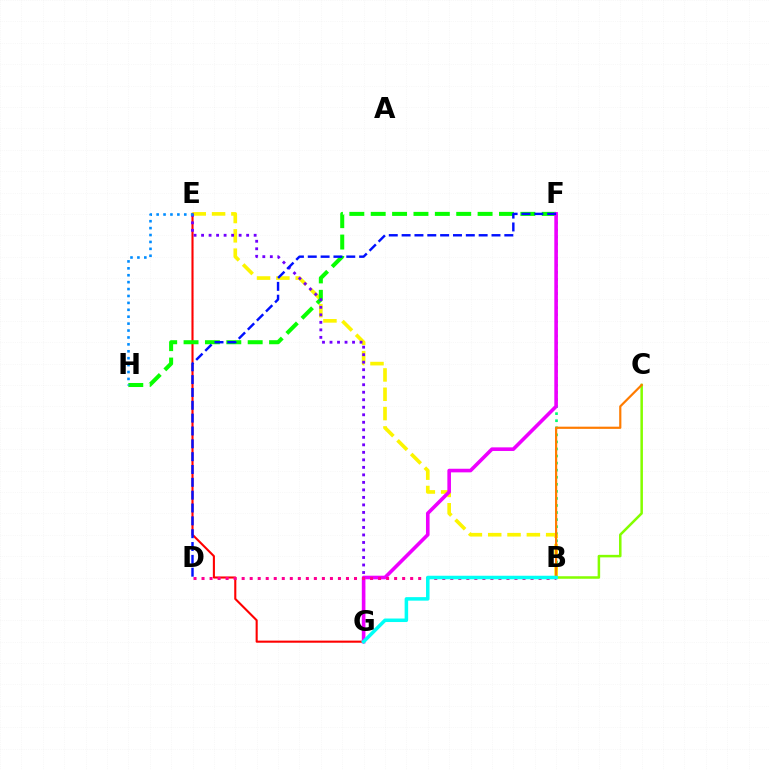{('B', 'F'): [{'color': '#00ff74', 'line_style': 'dotted', 'thickness': 1.92}], ('B', 'E'): [{'color': '#fcf500', 'line_style': 'dashed', 'thickness': 2.63}], ('B', 'C'): [{'color': '#84ff00', 'line_style': 'solid', 'thickness': 1.82}, {'color': '#ff7c00', 'line_style': 'solid', 'thickness': 1.58}], ('E', 'G'): [{'color': '#ff0000', 'line_style': 'solid', 'thickness': 1.51}, {'color': '#7200ff', 'line_style': 'dotted', 'thickness': 2.04}], ('F', 'H'): [{'color': '#08ff00', 'line_style': 'dashed', 'thickness': 2.9}], ('F', 'G'): [{'color': '#ee00ff', 'line_style': 'solid', 'thickness': 2.6}], ('D', 'F'): [{'color': '#0010ff', 'line_style': 'dashed', 'thickness': 1.74}], ('B', 'D'): [{'color': '#ff0094', 'line_style': 'dotted', 'thickness': 2.18}], ('B', 'G'): [{'color': '#00fff6', 'line_style': 'solid', 'thickness': 2.53}], ('E', 'H'): [{'color': '#008cff', 'line_style': 'dotted', 'thickness': 1.88}]}